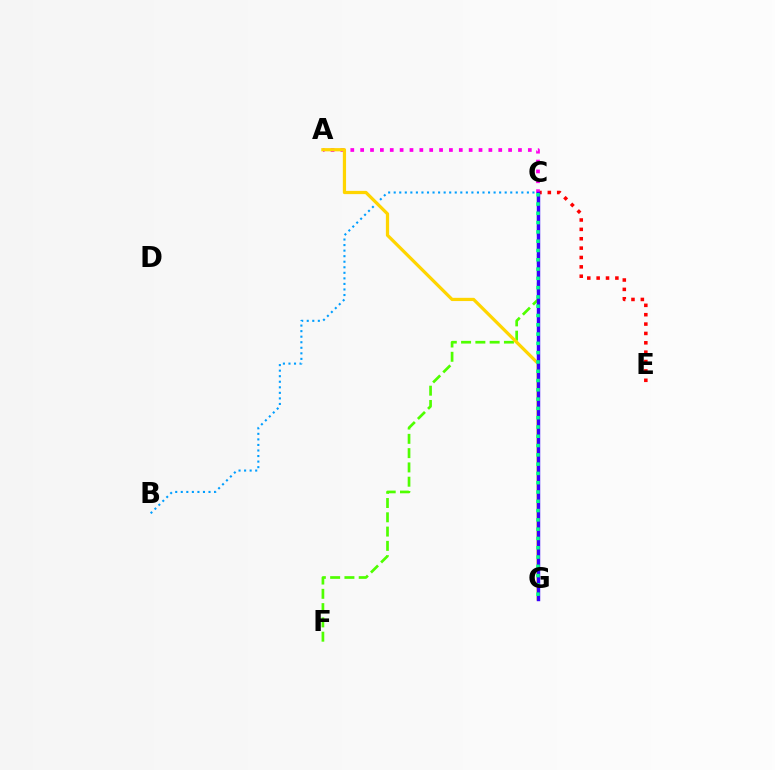{('B', 'C'): [{'color': '#009eff', 'line_style': 'dotted', 'thickness': 1.51}], ('C', 'E'): [{'color': '#ff0000', 'line_style': 'dotted', 'thickness': 2.55}], ('C', 'F'): [{'color': '#4fff00', 'line_style': 'dashed', 'thickness': 1.94}], ('A', 'C'): [{'color': '#ff00ed', 'line_style': 'dotted', 'thickness': 2.68}], ('A', 'G'): [{'color': '#ffd500', 'line_style': 'solid', 'thickness': 2.33}], ('C', 'G'): [{'color': '#3700ff', 'line_style': 'solid', 'thickness': 2.46}, {'color': '#00ff86', 'line_style': 'dotted', 'thickness': 2.52}]}